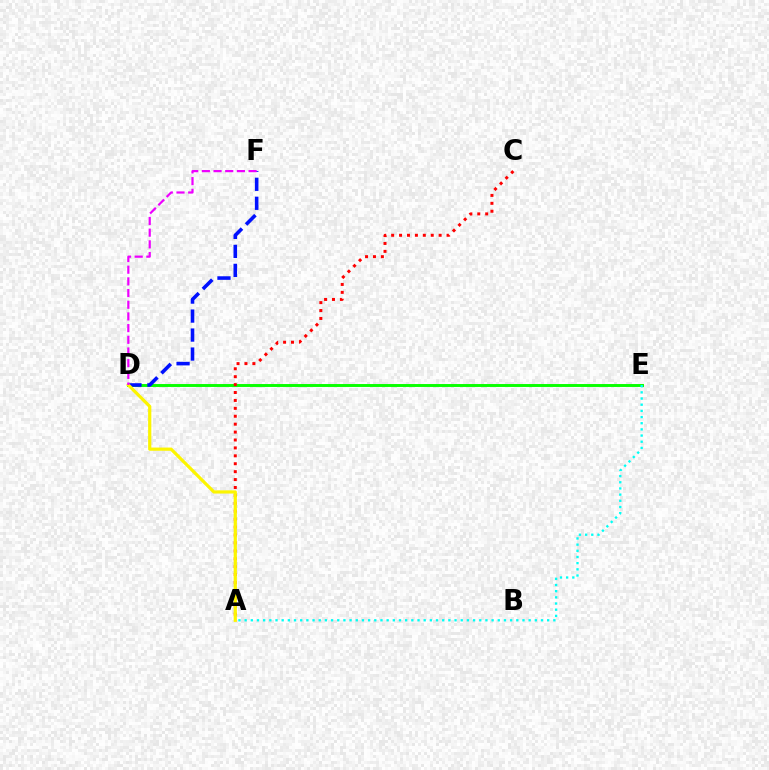{('D', 'E'): [{'color': '#08ff00', 'line_style': 'solid', 'thickness': 2.1}], ('A', 'C'): [{'color': '#ff0000', 'line_style': 'dotted', 'thickness': 2.15}], ('D', 'F'): [{'color': '#0010ff', 'line_style': 'dashed', 'thickness': 2.58}, {'color': '#ee00ff', 'line_style': 'dashed', 'thickness': 1.59}], ('A', 'D'): [{'color': '#fcf500', 'line_style': 'solid', 'thickness': 2.31}], ('A', 'E'): [{'color': '#00fff6', 'line_style': 'dotted', 'thickness': 1.68}]}